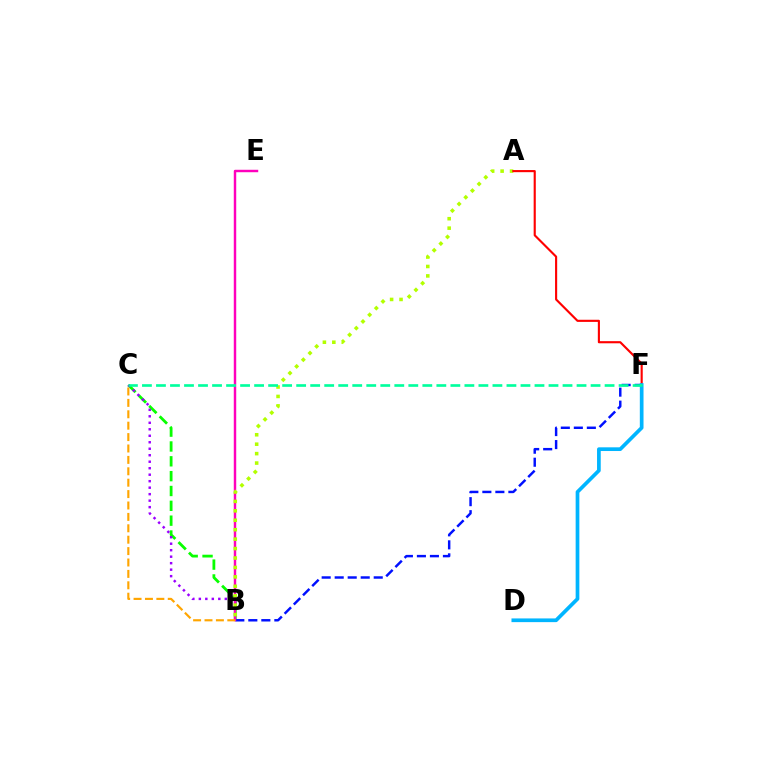{('B', 'C'): [{'color': '#08ff00', 'line_style': 'dashed', 'thickness': 2.02}, {'color': '#9b00ff', 'line_style': 'dotted', 'thickness': 1.76}, {'color': '#ffa500', 'line_style': 'dashed', 'thickness': 1.55}], ('B', 'F'): [{'color': '#0010ff', 'line_style': 'dashed', 'thickness': 1.77}], ('B', 'E'): [{'color': '#ff00bd', 'line_style': 'solid', 'thickness': 1.76}], ('A', 'B'): [{'color': '#b3ff00', 'line_style': 'dotted', 'thickness': 2.56}], ('A', 'F'): [{'color': '#ff0000', 'line_style': 'solid', 'thickness': 1.54}], ('D', 'F'): [{'color': '#00b5ff', 'line_style': 'solid', 'thickness': 2.66}], ('C', 'F'): [{'color': '#00ff9d', 'line_style': 'dashed', 'thickness': 1.9}]}